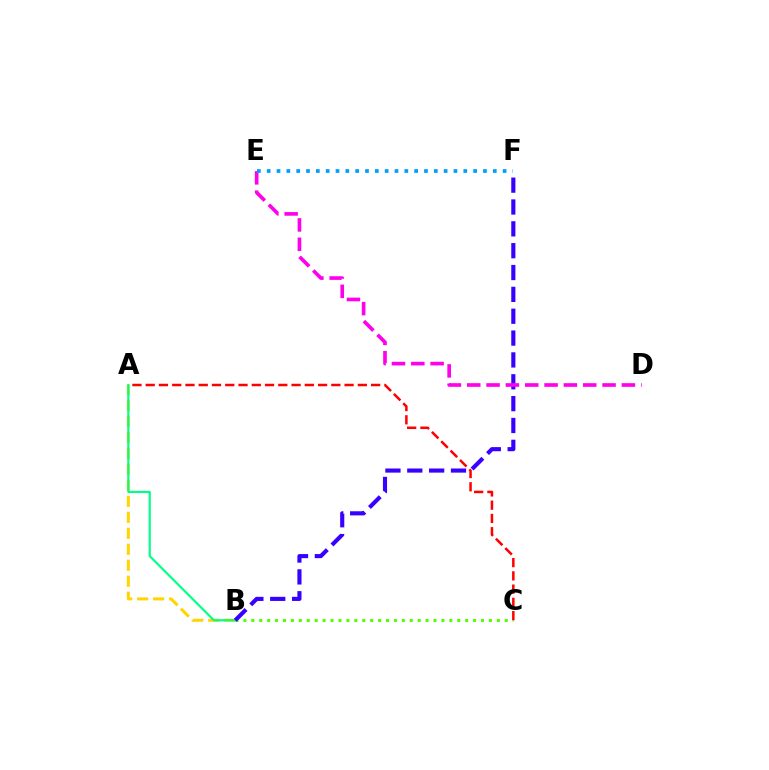{('B', 'C'): [{'color': '#4fff00', 'line_style': 'dotted', 'thickness': 2.15}], ('A', 'C'): [{'color': '#ff0000', 'line_style': 'dashed', 'thickness': 1.8}], ('A', 'B'): [{'color': '#ffd500', 'line_style': 'dashed', 'thickness': 2.17}, {'color': '#00ff86', 'line_style': 'solid', 'thickness': 1.55}], ('B', 'F'): [{'color': '#3700ff', 'line_style': 'dashed', 'thickness': 2.97}], ('D', 'E'): [{'color': '#ff00ed', 'line_style': 'dashed', 'thickness': 2.63}], ('E', 'F'): [{'color': '#009eff', 'line_style': 'dotted', 'thickness': 2.67}]}